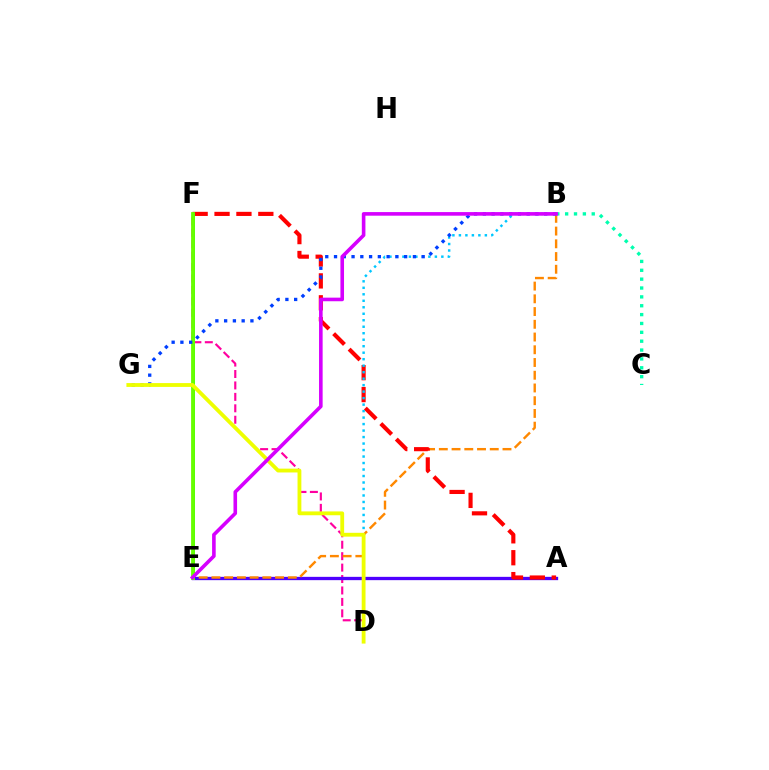{('D', 'F'): [{'color': '#ff00a0', 'line_style': 'dashed', 'thickness': 1.55}], ('A', 'E'): [{'color': '#4f00ff', 'line_style': 'solid', 'thickness': 2.38}], ('B', 'E'): [{'color': '#ff8800', 'line_style': 'dashed', 'thickness': 1.73}, {'color': '#d600ff', 'line_style': 'solid', 'thickness': 2.59}], ('A', 'F'): [{'color': '#ff0000', 'line_style': 'dashed', 'thickness': 2.97}], ('E', 'F'): [{'color': '#00ff27', 'line_style': 'solid', 'thickness': 2.17}, {'color': '#66ff00', 'line_style': 'solid', 'thickness': 2.73}], ('B', 'D'): [{'color': '#00c7ff', 'line_style': 'dotted', 'thickness': 1.76}], ('B', 'C'): [{'color': '#00ffaf', 'line_style': 'dotted', 'thickness': 2.41}], ('B', 'G'): [{'color': '#003fff', 'line_style': 'dotted', 'thickness': 2.38}], ('D', 'G'): [{'color': '#eeff00', 'line_style': 'solid', 'thickness': 2.76}]}